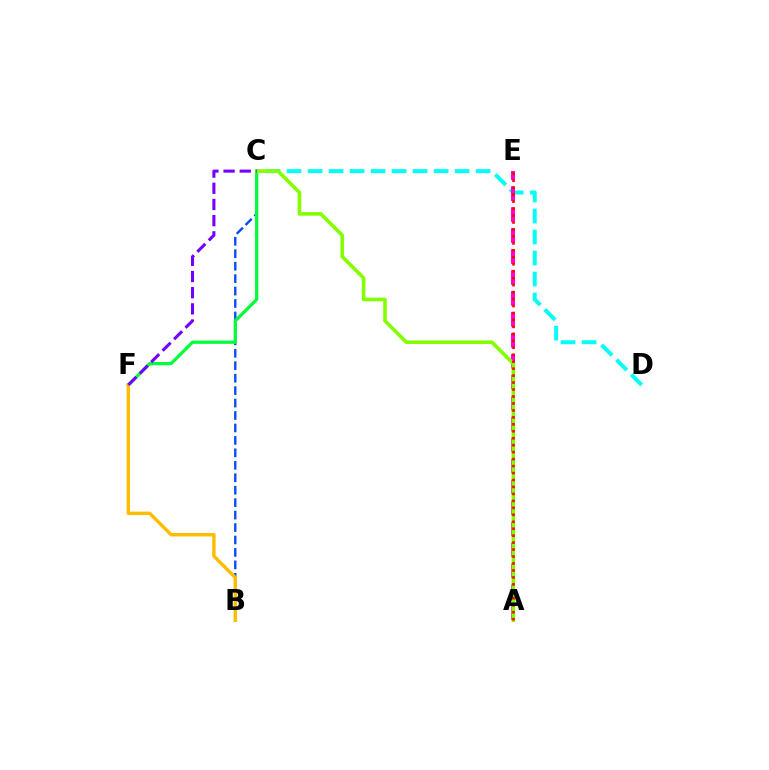{('B', 'C'): [{'color': '#004bff', 'line_style': 'dashed', 'thickness': 1.69}], ('C', 'F'): [{'color': '#00ff39', 'line_style': 'solid', 'thickness': 2.33}, {'color': '#7200ff', 'line_style': 'dashed', 'thickness': 2.2}], ('C', 'D'): [{'color': '#00fff6', 'line_style': 'dashed', 'thickness': 2.85}], ('A', 'E'): [{'color': '#ff00cf', 'line_style': 'dashed', 'thickness': 2.85}, {'color': '#ff0000', 'line_style': 'dotted', 'thickness': 1.89}], ('A', 'C'): [{'color': '#84ff00', 'line_style': 'solid', 'thickness': 2.6}], ('B', 'F'): [{'color': '#ffbd00', 'line_style': 'solid', 'thickness': 2.47}]}